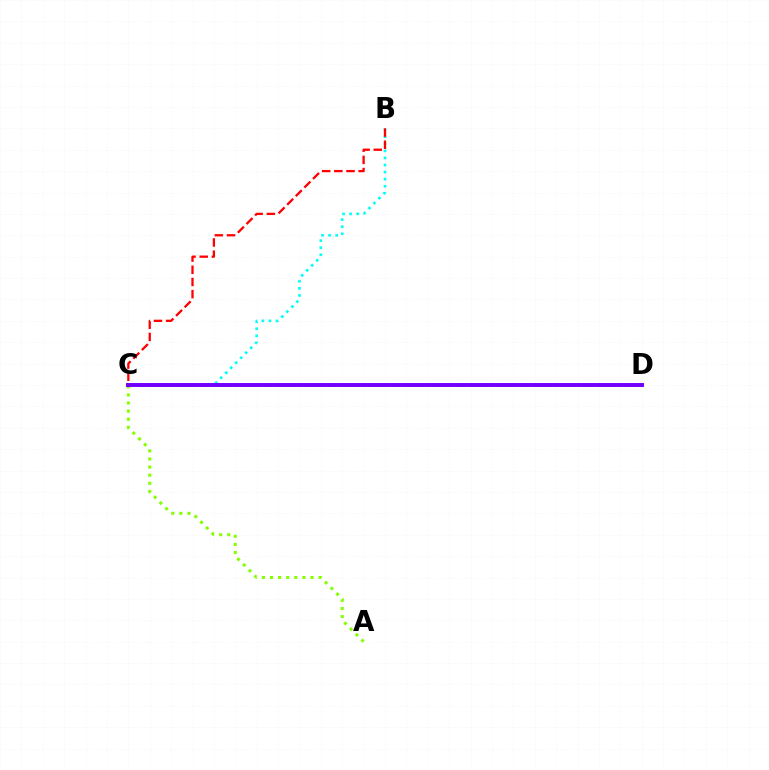{('A', 'C'): [{'color': '#84ff00', 'line_style': 'dotted', 'thickness': 2.2}], ('B', 'C'): [{'color': '#00fff6', 'line_style': 'dotted', 'thickness': 1.92}, {'color': '#ff0000', 'line_style': 'dashed', 'thickness': 1.65}], ('C', 'D'): [{'color': '#7200ff', 'line_style': 'solid', 'thickness': 2.84}]}